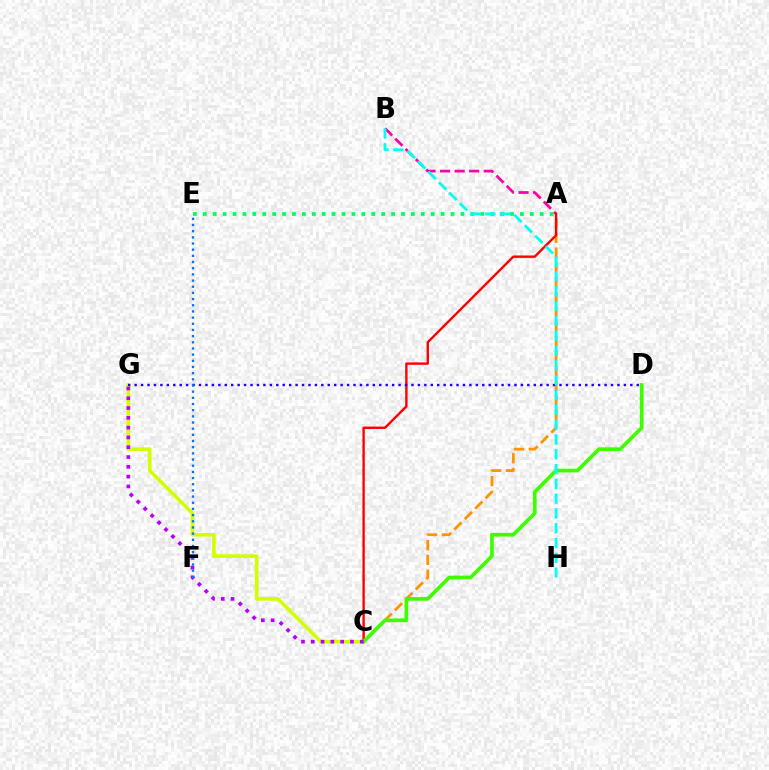{('C', 'G'): [{'color': '#d1ff00', 'line_style': 'solid', 'thickness': 2.61}, {'color': '#b900ff', 'line_style': 'dotted', 'thickness': 2.66}], ('A', 'E'): [{'color': '#00ff5c', 'line_style': 'dotted', 'thickness': 2.69}], ('A', 'C'): [{'color': '#ff9400', 'line_style': 'dashed', 'thickness': 2.0}, {'color': '#ff0000', 'line_style': 'solid', 'thickness': 1.72}], ('A', 'B'): [{'color': '#ff00ac', 'line_style': 'dashed', 'thickness': 1.98}], ('D', 'G'): [{'color': '#2500ff', 'line_style': 'dotted', 'thickness': 1.75}], ('C', 'D'): [{'color': '#3dff00', 'line_style': 'solid', 'thickness': 2.66}], ('B', 'H'): [{'color': '#00fff6', 'line_style': 'dashed', 'thickness': 2.01}], ('E', 'F'): [{'color': '#0074ff', 'line_style': 'dotted', 'thickness': 1.68}]}